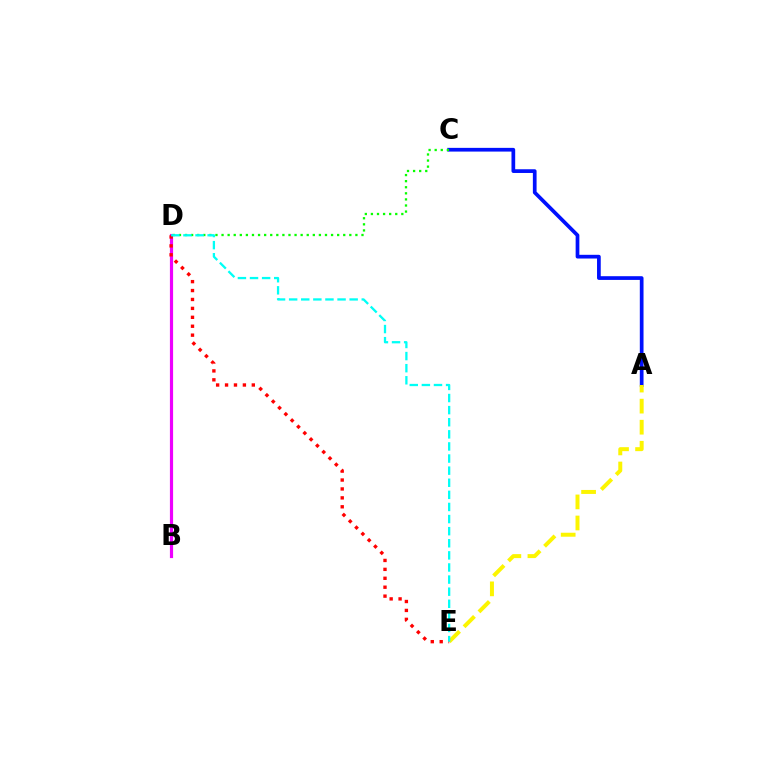{('B', 'D'): [{'color': '#ee00ff', 'line_style': 'solid', 'thickness': 2.29}], ('A', 'C'): [{'color': '#0010ff', 'line_style': 'solid', 'thickness': 2.67}], ('A', 'E'): [{'color': '#fcf500', 'line_style': 'dashed', 'thickness': 2.86}], ('C', 'D'): [{'color': '#08ff00', 'line_style': 'dotted', 'thickness': 1.65}], ('D', 'E'): [{'color': '#ff0000', 'line_style': 'dotted', 'thickness': 2.42}, {'color': '#00fff6', 'line_style': 'dashed', 'thickness': 1.64}]}